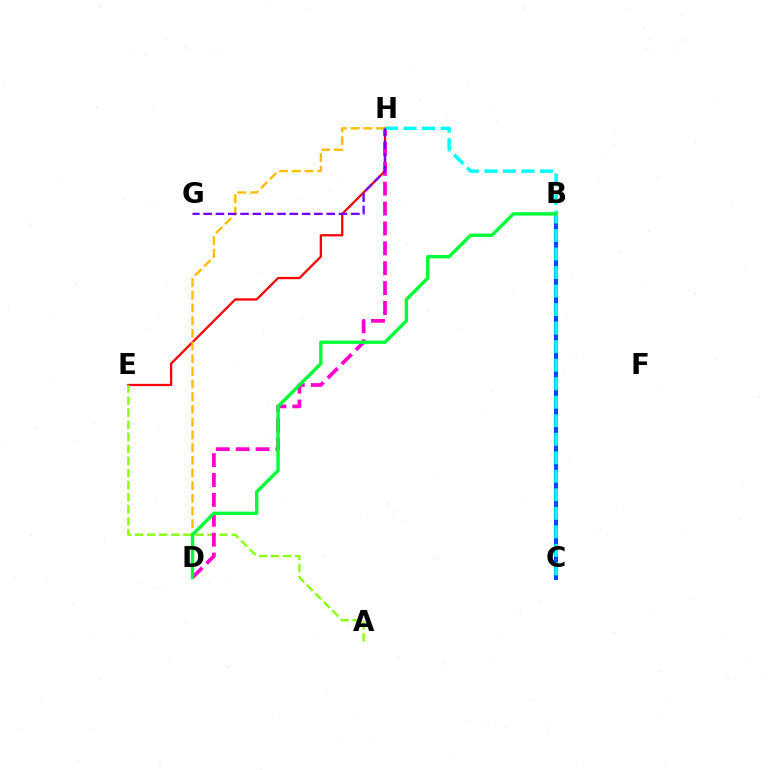{('E', 'H'): [{'color': '#ff0000', 'line_style': 'solid', 'thickness': 1.64}], ('A', 'E'): [{'color': '#84ff00', 'line_style': 'dashed', 'thickness': 1.64}], ('D', 'H'): [{'color': '#ff00cf', 'line_style': 'dashed', 'thickness': 2.7}, {'color': '#ffbd00', 'line_style': 'dashed', 'thickness': 1.72}], ('B', 'C'): [{'color': '#004bff', 'line_style': 'solid', 'thickness': 2.96}], ('C', 'H'): [{'color': '#00fff6', 'line_style': 'dashed', 'thickness': 2.52}], ('G', 'H'): [{'color': '#7200ff', 'line_style': 'dashed', 'thickness': 1.67}], ('B', 'D'): [{'color': '#00ff39', 'line_style': 'solid', 'thickness': 2.43}]}